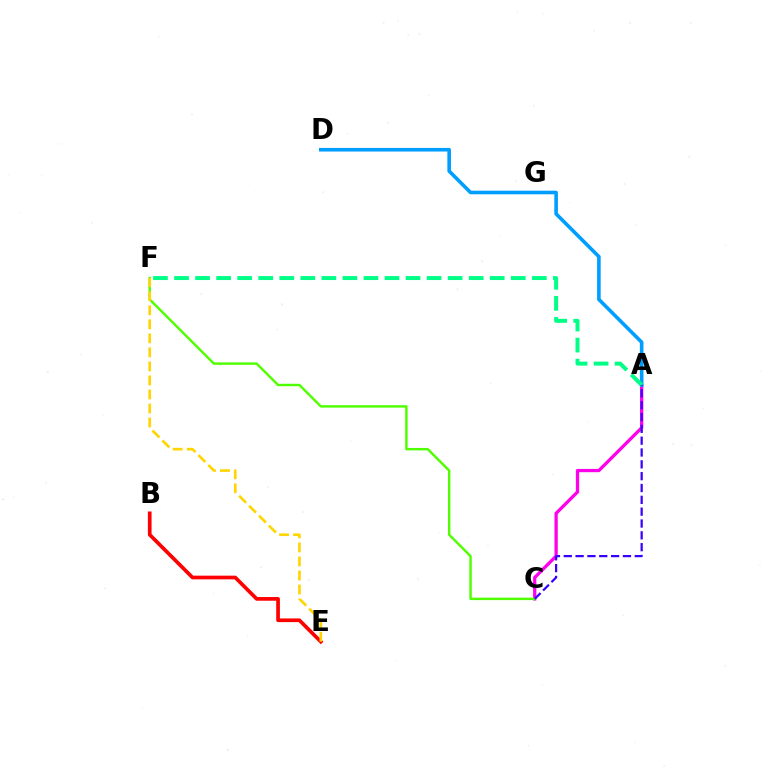{('A', 'C'): [{'color': '#ff00ed', 'line_style': 'solid', 'thickness': 2.36}, {'color': '#3700ff', 'line_style': 'dashed', 'thickness': 1.61}], ('A', 'D'): [{'color': '#009eff', 'line_style': 'solid', 'thickness': 2.6}], ('C', 'F'): [{'color': '#4fff00', 'line_style': 'solid', 'thickness': 1.75}], ('A', 'F'): [{'color': '#00ff86', 'line_style': 'dashed', 'thickness': 2.86}], ('B', 'E'): [{'color': '#ff0000', 'line_style': 'solid', 'thickness': 2.66}], ('E', 'F'): [{'color': '#ffd500', 'line_style': 'dashed', 'thickness': 1.91}]}